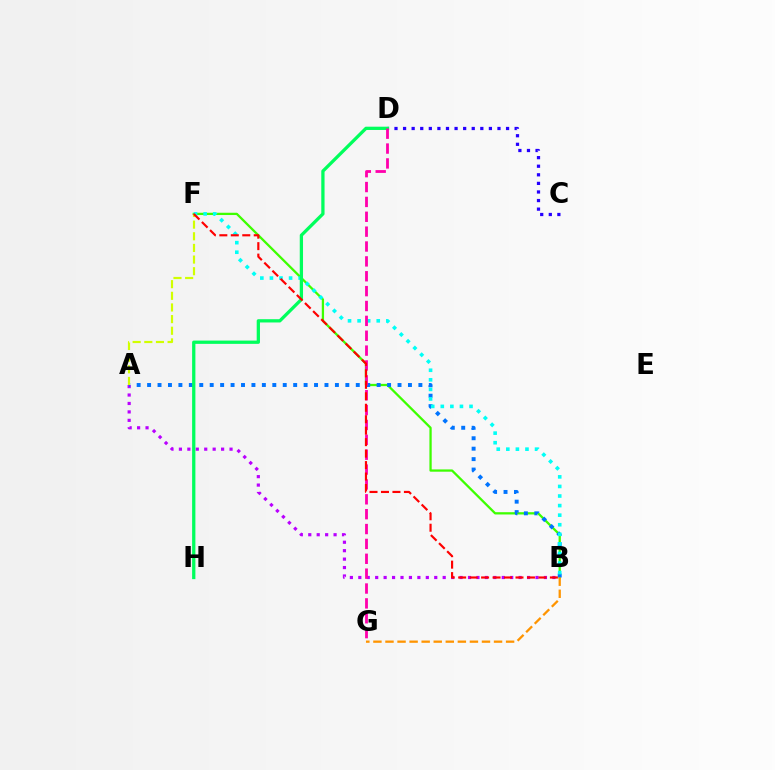{('C', 'D'): [{'color': '#2500ff', 'line_style': 'dotted', 'thickness': 2.33}], ('A', 'B'): [{'color': '#b900ff', 'line_style': 'dotted', 'thickness': 2.29}, {'color': '#0074ff', 'line_style': 'dotted', 'thickness': 2.83}], ('B', 'F'): [{'color': '#3dff00', 'line_style': 'solid', 'thickness': 1.64}, {'color': '#00fff6', 'line_style': 'dotted', 'thickness': 2.6}, {'color': '#ff0000', 'line_style': 'dashed', 'thickness': 1.56}], ('D', 'H'): [{'color': '#00ff5c', 'line_style': 'solid', 'thickness': 2.36}], ('B', 'G'): [{'color': '#ff9400', 'line_style': 'dashed', 'thickness': 1.64}], ('A', 'F'): [{'color': '#d1ff00', 'line_style': 'dashed', 'thickness': 1.58}], ('D', 'G'): [{'color': '#ff00ac', 'line_style': 'dashed', 'thickness': 2.02}]}